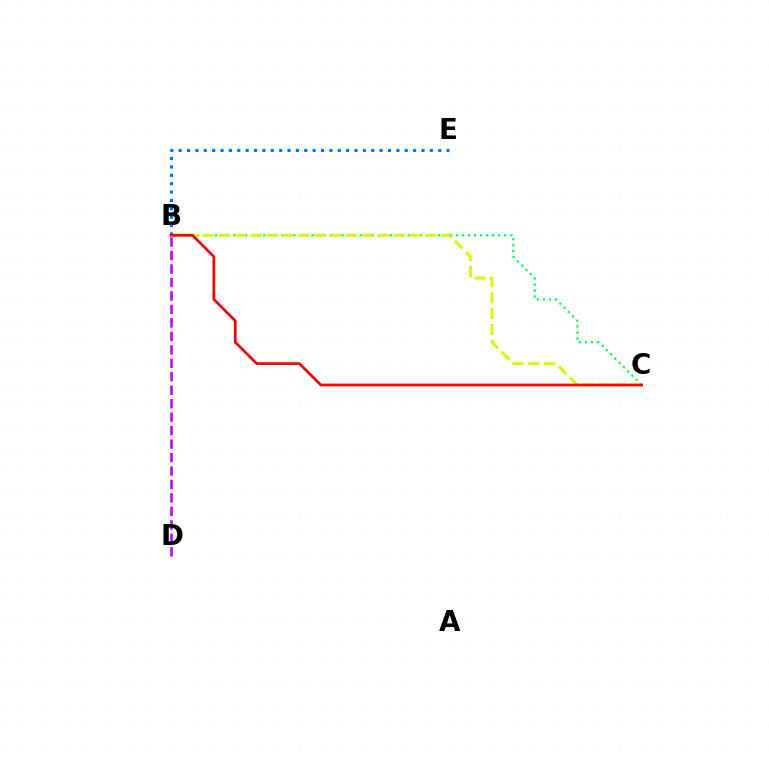{('B', 'C'): [{'color': '#00ff5c', 'line_style': 'dotted', 'thickness': 1.64}, {'color': '#d1ff00', 'line_style': 'dashed', 'thickness': 2.16}, {'color': '#ff0000', 'line_style': 'solid', 'thickness': 1.96}], ('B', 'E'): [{'color': '#0074ff', 'line_style': 'dotted', 'thickness': 2.27}], ('B', 'D'): [{'color': '#b900ff', 'line_style': 'dashed', 'thickness': 1.83}]}